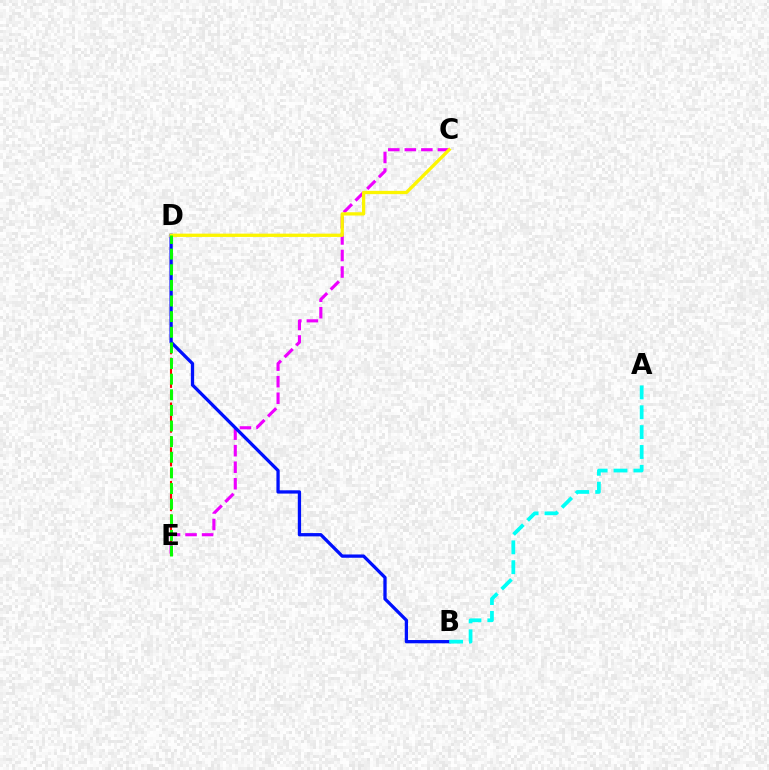{('D', 'E'): [{'color': '#ff0000', 'line_style': 'dashed', 'thickness': 1.52}, {'color': '#08ff00', 'line_style': 'dashed', 'thickness': 2.12}], ('C', 'E'): [{'color': '#ee00ff', 'line_style': 'dashed', 'thickness': 2.25}], ('B', 'D'): [{'color': '#0010ff', 'line_style': 'solid', 'thickness': 2.37}], ('C', 'D'): [{'color': '#fcf500', 'line_style': 'solid', 'thickness': 2.37}], ('A', 'B'): [{'color': '#00fff6', 'line_style': 'dashed', 'thickness': 2.7}]}